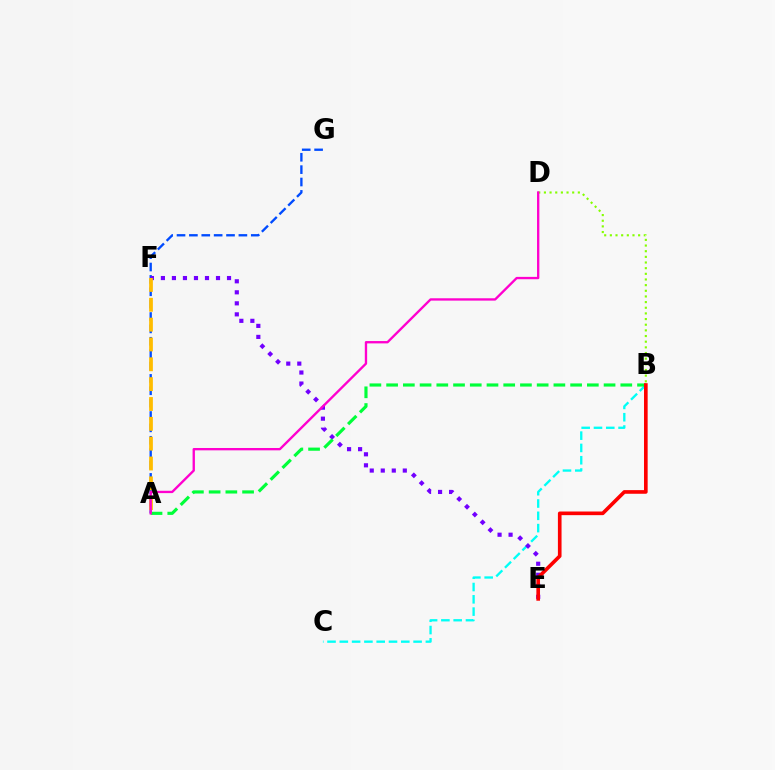{('B', 'D'): [{'color': '#84ff00', 'line_style': 'dotted', 'thickness': 1.54}], ('B', 'C'): [{'color': '#00fff6', 'line_style': 'dashed', 'thickness': 1.67}], ('A', 'G'): [{'color': '#004bff', 'line_style': 'dashed', 'thickness': 1.68}], ('E', 'F'): [{'color': '#7200ff', 'line_style': 'dotted', 'thickness': 2.99}], ('A', 'F'): [{'color': '#ffbd00', 'line_style': 'dashed', 'thickness': 2.7}], ('A', 'B'): [{'color': '#00ff39', 'line_style': 'dashed', 'thickness': 2.27}], ('B', 'E'): [{'color': '#ff0000', 'line_style': 'solid', 'thickness': 2.62}], ('A', 'D'): [{'color': '#ff00cf', 'line_style': 'solid', 'thickness': 1.69}]}